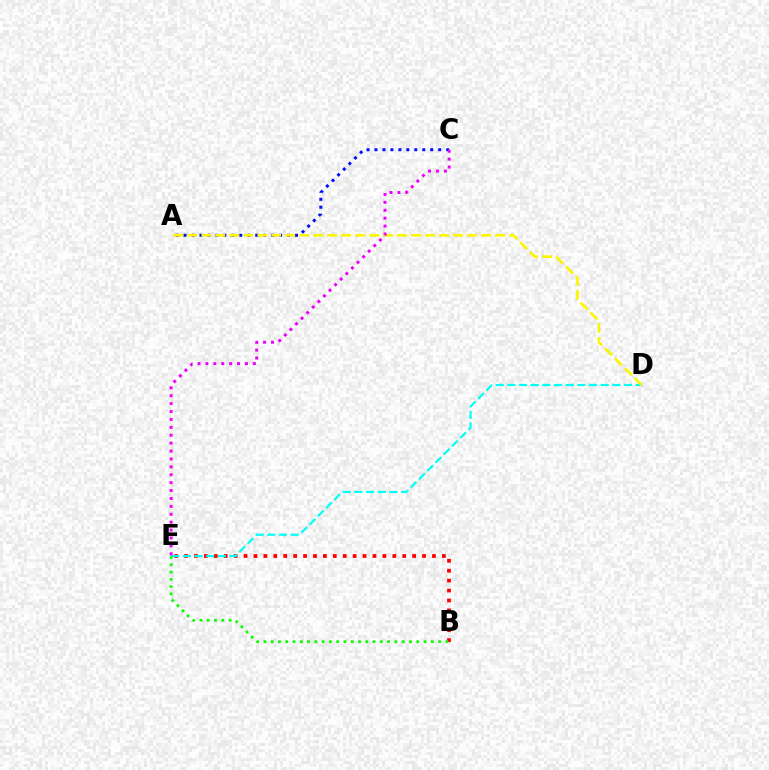{('B', 'E'): [{'color': '#ff0000', 'line_style': 'dotted', 'thickness': 2.69}, {'color': '#08ff00', 'line_style': 'dotted', 'thickness': 1.98}], ('A', 'C'): [{'color': '#0010ff', 'line_style': 'dotted', 'thickness': 2.16}], ('D', 'E'): [{'color': '#00fff6', 'line_style': 'dashed', 'thickness': 1.58}], ('A', 'D'): [{'color': '#fcf500', 'line_style': 'dashed', 'thickness': 1.9}], ('C', 'E'): [{'color': '#ee00ff', 'line_style': 'dotted', 'thickness': 2.15}]}